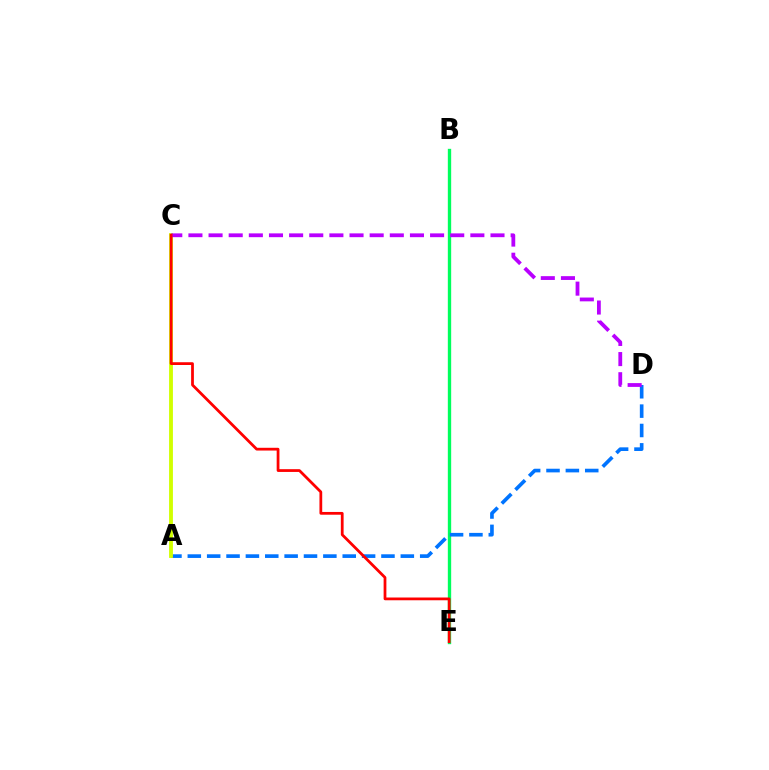{('B', 'E'): [{'color': '#00ff5c', 'line_style': 'solid', 'thickness': 2.41}], ('A', 'D'): [{'color': '#0074ff', 'line_style': 'dashed', 'thickness': 2.63}], ('A', 'C'): [{'color': '#d1ff00', 'line_style': 'solid', 'thickness': 2.77}], ('C', 'D'): [{'color': '#b900ff', 'line_style': 'dashed', 'thickness': 2.74}], ('C', 'E'): [{'color': '#ff0000', 'line_style': 'solid', 'thickness': 1.99}]}